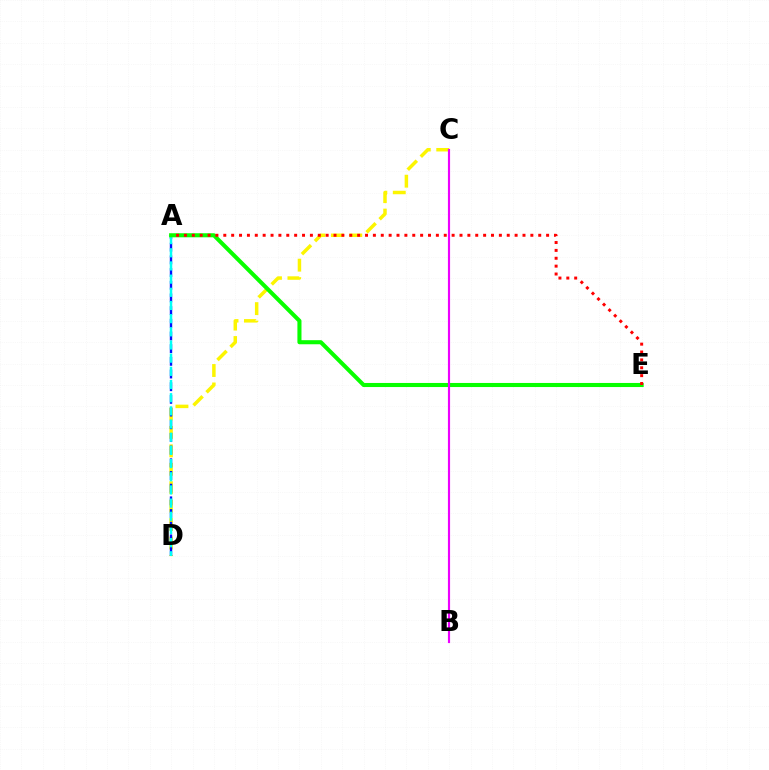{('C', 'D'): [{'color': '#fcf500', 'line_style': 'dashed', 'thickness': 2.5}], ('A', 'D'): [{'color': '#0010ff', 'line_style': 'dashed', 'thickness': 1.72}, {'color': '#00fff6', 'line_style': 'dashed', 'thickness': 1.79}], ('A', 'E'): [{'color': '#08ff00', 'line_style': 'solid', 'thickness': 2.93}, {'color': '#ff0000', 'line_style': 'dotted', 'thickness': 2.14}], ('B', 'C'): [{'color': '#ee00ff', 'line_style': 'solid', 'thickness': 1.55}]}